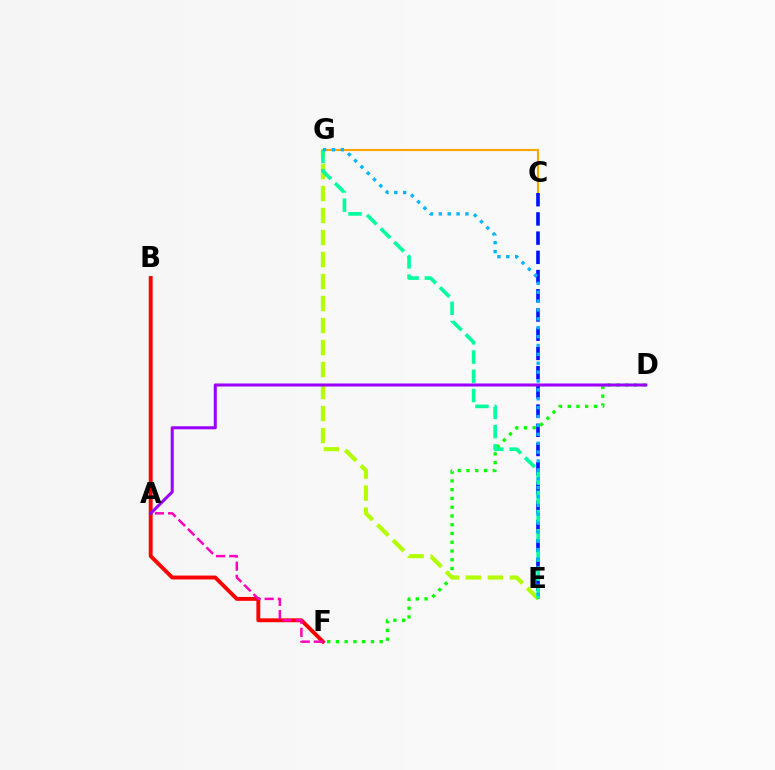{('C', 'G'): [{'color': '#ffa500', 'line_style': 'solid', 'thickness': 1.55}], ('C', 'E'): [{'color': '#0010ff', 'line_style': 'dashed', 'thickness': 2.61}], ('B', 'F'): [{'color': '#ff0000', 'line_style': 'solid', 'thickness': 2.8}], ('A', 'F'): [{'color': '#ff00bd', 'line_style': 'dashed', 'thickness': 1.78}], ('D', 'F'): [{'color': '#08ff00', 'line_style': 'dotted', 'thickness': 2.38}], ('E', 'G'): [{'color': '#b3ff00', 'line_style': 'dashed', 'thickness': 2.99}, {'color': '#00ff9d', 'line_style': 'dashed', 'thickness': 2.61}, {'color': '#00b5ff', 'line_style': 'dotted', 'thickness': 2.41}], ('A', 'D'): [{'color': '#9b00ff', 'line_style': 'solid', 'thickness': 2.19}]}